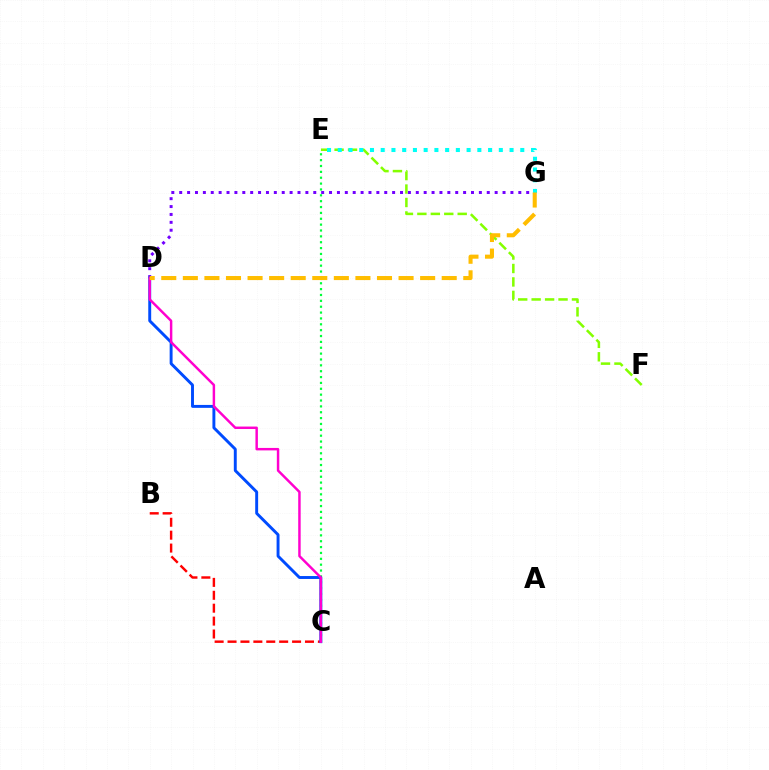{('C', 'E'): [{'color': '#00ff39', 'line_style': 'dotted', 'thickness': 1.59}], ('E', 'F'): [{'color': '#84ff00', 'line_style': 'dashed', 'thickness': 1.83}], ('B', 'C'): [{'color': '#ff0000', 'line_style': 'dashed', 'thickness': 1.75}], ('D', 'G'): [{'color': '#7200ff', 'line_style': 'dotted', 'thickness': 2.14}, {'color': '#ffbd00', 'line_style': 'dashed', 'thickness': 2.93}], ('C', 'D'): [{'color': '#004bff', 'line_style': 'solid', 'thickness': 2.1}, {'color': '#ff00cf', 'line_style': 'solid', 'thickness': 1.77}], ('E', 'G'): [{'color': '#00fff6', 'line_style': 'dotted', 'thickness': 2.92}]}